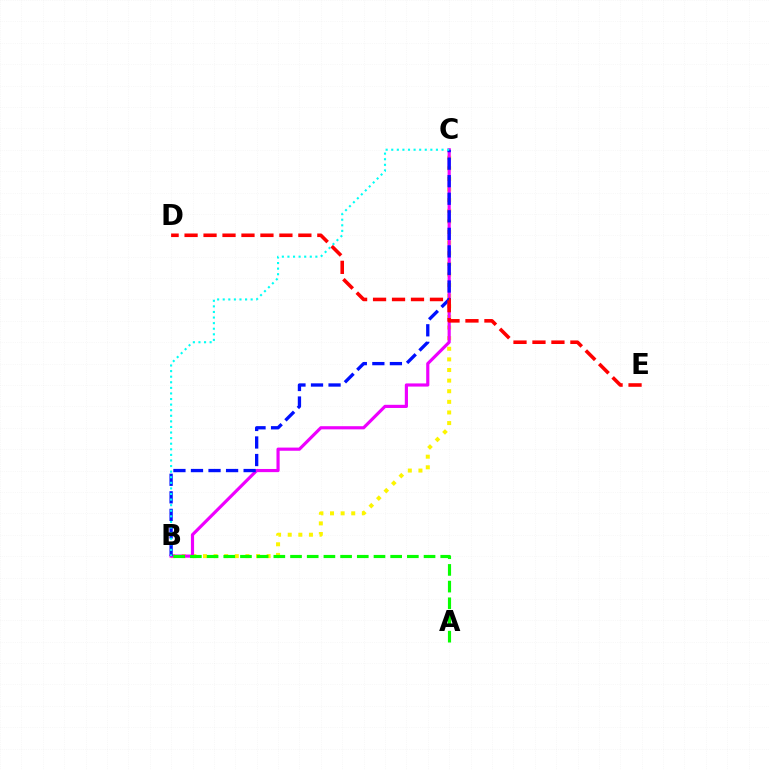{('B', 'C'): [{'color': '#fcf500', 'line_style': 'dotted', 'thickness': 2.88}, {'color': '#ee00ff', 'line_style': 'solid', 'thickness': 2.28}, {'color': '#0010ff', 'line_style': 'dashed', 'thickness': 2.38}, {'color': '#00fff6', 'line_style': 'dotted', 'thickness': 1.52}], ('A', 'B'): [{'color': '#08ff00', 'line_style': 'dashed', 'thickness': 2.27}], ('D', 'E'): [{'color': '#ff0000', 'line_style': 'dashed', 'thickness': 2.58}]}